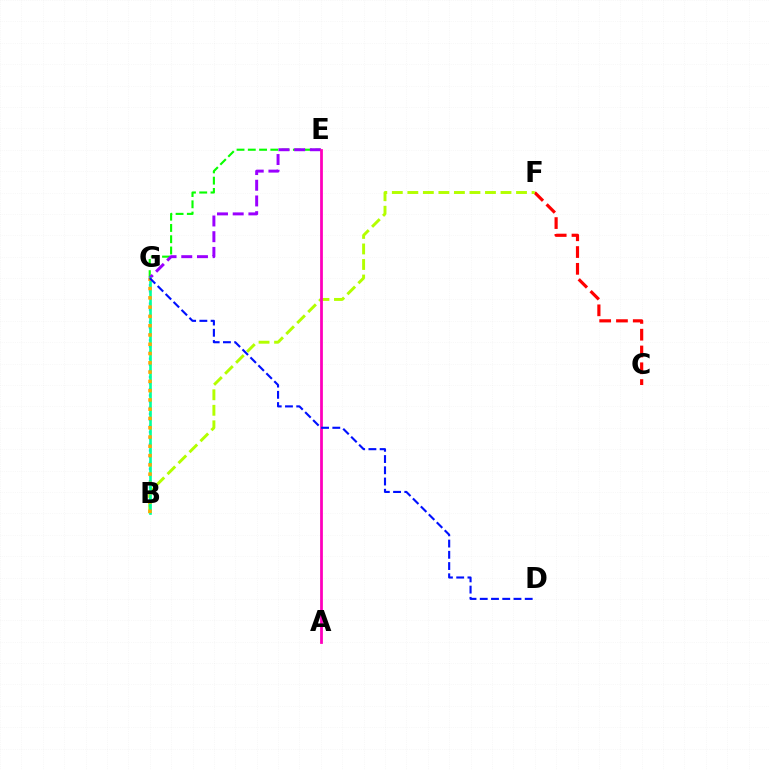{('E', 'G'): [{'color': '#08ff00', 'line_style': 'dashed', 'thickness': 1.53}, {'color': '#9b00ff', 'line_style': 'dashed', 'thickness': 2.13}], ('C', 'F'): [{'color': '#ff0000', 'line_style': 'dashed', 'thickness': 2.28}], ('B', 'F'): [{'color': '#b3ff00', 'line_style': 'dashed', 'thickness': 2.11}], ('B', 'G'): [{'color': '#00b5ff', 'line_style': 'dotted', 'thickness': 1.66}, {'color': '#00ff9d', 'line_style': 'solid', 'thickness': 1.9}, {'color': '#ffa500', 'line_style': 'dotted', 'thickness': 2.52}], ('A', 'E'): [{'color': '#ff00bd', 'line_style': 'solid', 'thickness': 1.99}], ('D', 'G'): [{'color': '#0010ff', 'line_style': 'dashed', 'thickness': 1.53}]}